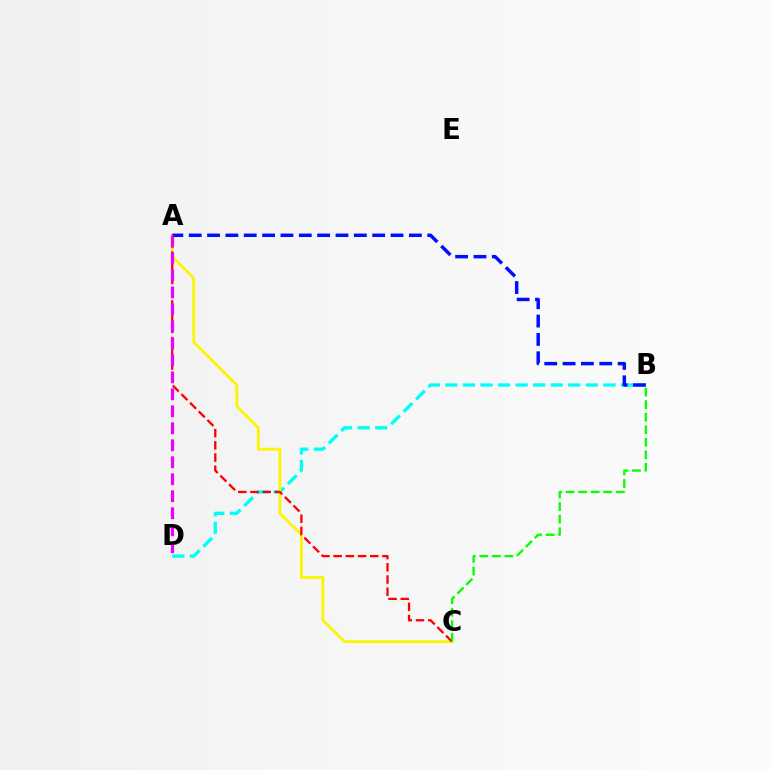{('B', 'D'): [{'color': '#00fff6', 'line_style': 'dashed', 'thickness': 2.39}], ('A', 'C'): [{'color': '#fcf500', 'line_style': 'solid', 'thickness': 1.99}, {'color': '#ff0000', 'line_style': 'dashed', 'thickness': 1.66}], ('A', 'B'): [{'color': '#0010ff', 'line_style': 'dashed', 'thickness': 2.49}], ('B', 'C'): [{'color': '#08ff00', 'line_style': 'dashed', 'thickness': 1.7}], ('A', 'D'): [{'color': '#ee00ff', 'line_style': 'dashed', 'thickness': 2.31}]}